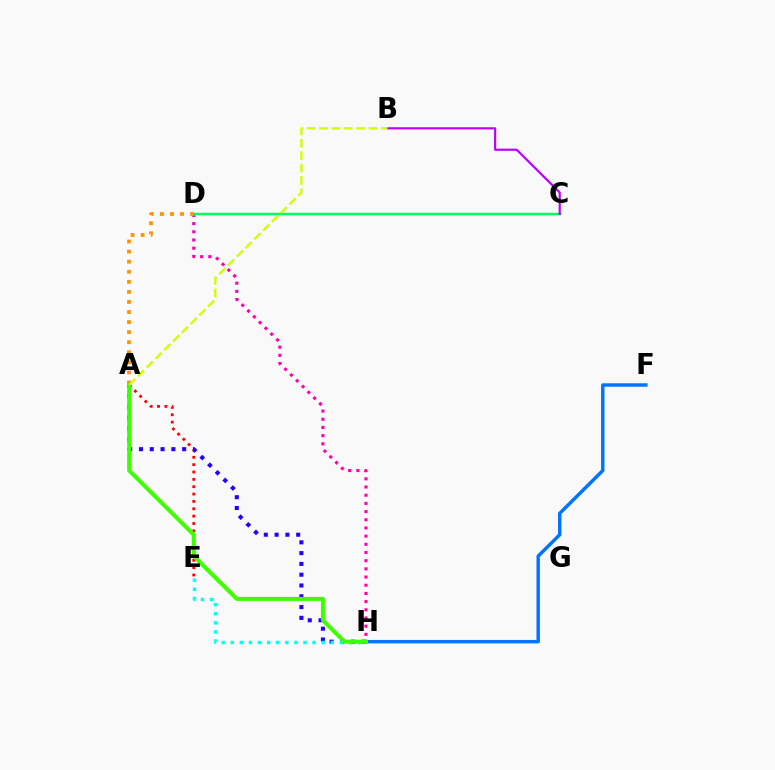{('A', 'E'): [{'color': '#ff0000', 'line_style': 'dotted', 'thickness': 2.0}], ('A', 'H'): [{'color': '#2500ff', 'line_style': 'dotted', 'thickness': 2.93}, {'color': '#3dff00', 'line_style': 'solid', 'thickness': 2.9}], ('D', 'H'): [{'color': '#ff00ac', 'line_style': 'dotted', 'thickness': 2.22}], ('C', 'D'): [{'color': '#00ff5c', 'line_style': 'solid', 'thickness': 1.78}], ('A', 'D'): [{'color': '#ff9400', 'line_style': 'dotted', 'thickness': 2.74}], ('B', 'C'): [{'color': '#b900ff', 'line_style': 'solid', 'thickness': 1.57}], ('E', 'H'): [{'color': '#00fff6', 'line_style': 'dotted', 'thickness': 2.47}], ('F', 'H'): [{'color': '#0074ff', 'line_style': 'solid', 'thickness': 2.47}], ('A', 'B'): [{'color': '#d1ff00', 'line_style': 'dashed', 'thickness': 1.68}]}